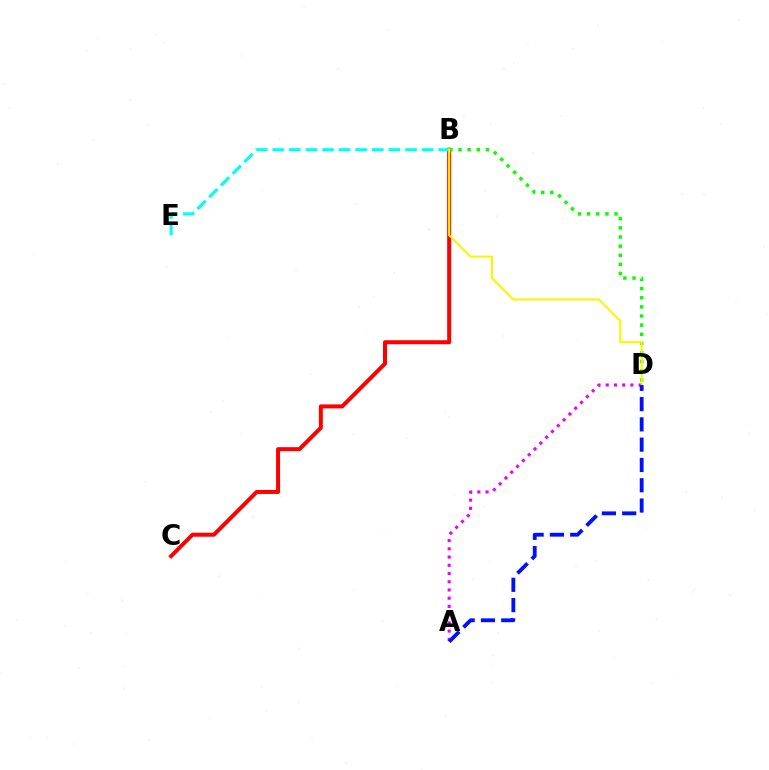{('B', 'C'): [{'color': '#ff0000', 'line_style': 'solid', 'thickness': 2.88}], ('A', 'D'): [{'color': '#ee00ff', 'line_style': 'dotted', 'thickness': 2.23}, {'color': '#0010ff', 'line_style': 'dashed', 'thickness': 2.76}], ('B', 'D'): [{'color': '#08ff00', 'line_style': 'dotted', 'thickness': 2.48}, {'color': '#fcf500', 'line_style': 'solid', 'thickness': 1.51}], ('B', 'E'): [{'color': '#00fff6', 'line_style': 'dashed', 'thickness': 2.25}]}